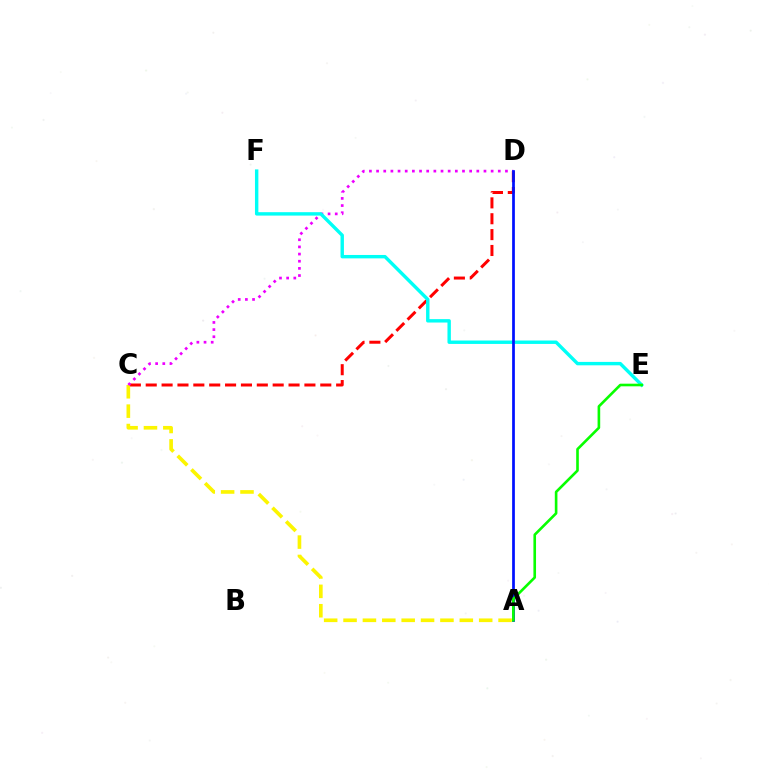{('C', 'D'): [{'color': '#ff0000', 'line_style': 'dashed', 'thickness': 2.16}, {'color': '#ee00ff', 'line_style': 'dotted', 'thickness': 1.95}], ('A', 'C'): [{'color': '#fcf500', 'line_style': 'dashed', 'thickness': 2.63}], ('E', 'F'): [{'color': '#00fff6', 'line_style': 'solid', 'thickness': 2.45}], ('A', 'D'): [{'color': '#0010ff', 'line_style': 'solid', 'thickness': 1.96}], ('A', 'E'): [{'color': '#08ff00', 'line_style': 'solid', 'thickness': 1.89}]}